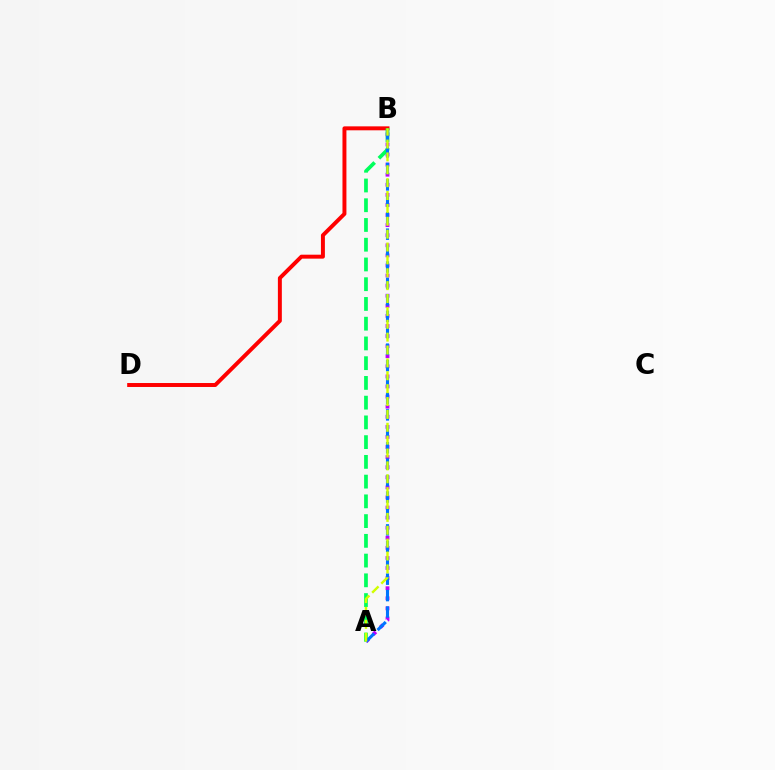{('B', 'D'): [{'color': '#ff0000', 'line_style': 'solid', 'thickness': 2.85}], ('A', 'B'): [{'color': '#b900ff', 'line_style': 'dotted', 'thickness': 2.74}, {'color': '#00ff5c', 'line_style': 'dashed', 'thickness': 2.68}, {'color': '#0074ff', 'line_style': 'dashed', 'thickness': 2.23}, {'color': '#d1ff00', 'line_style': 'dashed', 'thickness': 1.75}]}